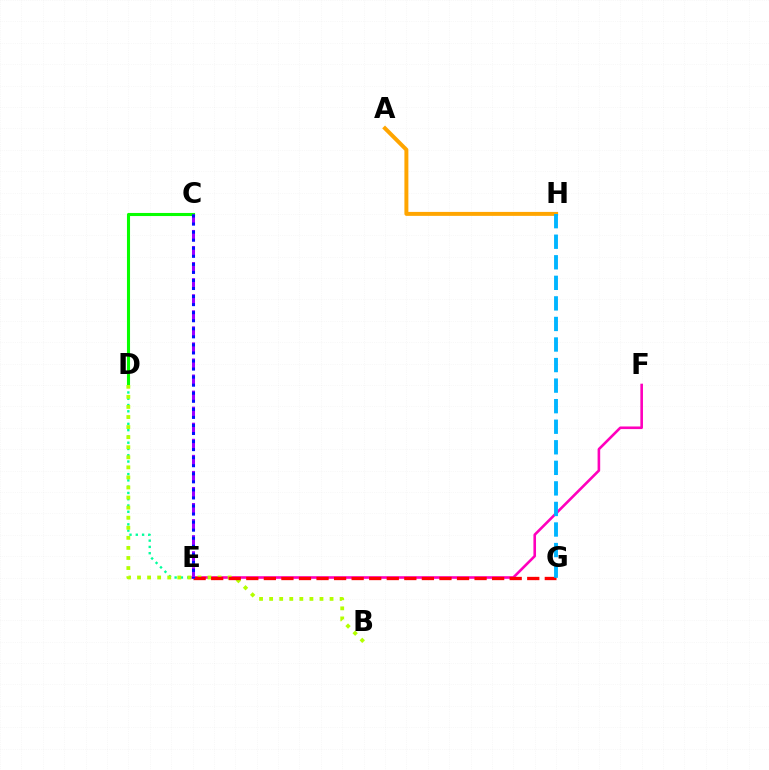{('D', 'E'): [{'color': '#00ff9d', 'line_style': 'dotted', 'thickness': 1.71}], ('C', 'D'): [{'color': '#08ff00', 'line_style': 'solid', 'thickness': 2.22}], ('E', 'F'): [{'color': '#ff00bd', 'line_style': 'solid', 'thickness': 1.88}], ('B', 'D'): [{'color': '#b3ff00', 'line_style': 'dotted', 'thickness': 2.74}], ('E', 'G'): [{'color': '#ff0000', 'line_style': 'dashed', 'thickness': 2.39}], ('A', 'H'): [{'color': '#ffa500', 'line_style': 'solid', 'thickness': 2.86}], ('C', 'E'): [{'color': '#9b00ff', 'line_style': 'dashed', 'thickness': 2.18}, {'color': '#0010ff', 'line_style': 'dotted', 'thickness': 2.19}], ('G', 'H'): [{'color': '#00b5ff', 'line_style': 'dashed', 'thickness': 2.79}]}